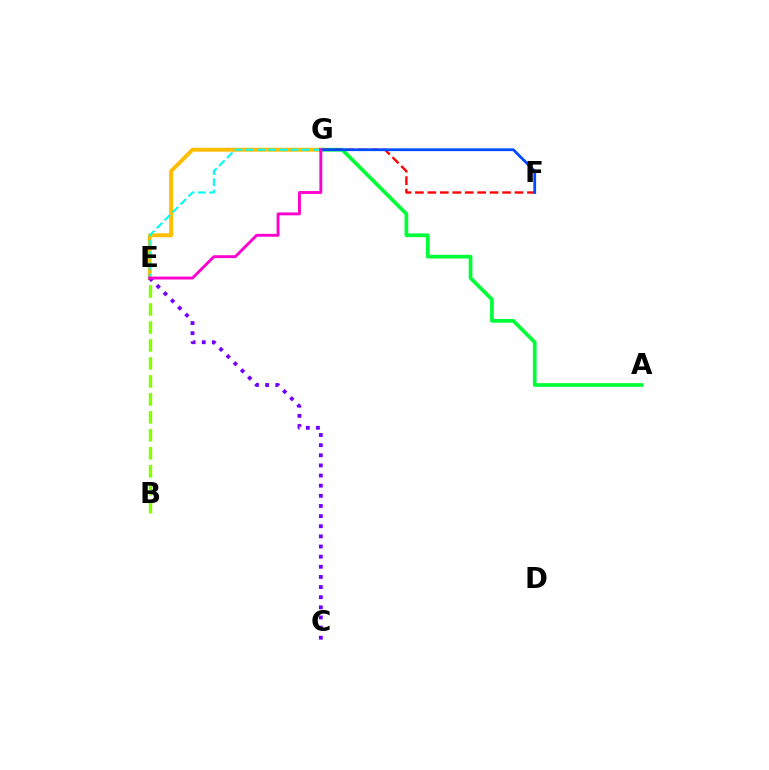{('E', 'G'): [{'color': '#ffbd00', 'line_style': 'solid', 'thickness': 2.83}, {'color': '#00fff6', 'line_style': 'dashed', 'thickness': 1.52}, {'color': '#ff00cf', 'line_style': 'solid', 'thickness': 2.08}], ('A', 'G'): [{'color': '#00ff39', 'line_style': 'solid', 'thickness': 2.68}], ('B', 'E'): [{'color': '#84ff00', 'line_style': 'dashed', 'thickness': 2.44}], ('C', 'E'): [{'color': '#7200ff', 'line_style': 'dotted', 'thickness': 2.75}], ('F', 'G'): [{'color': '#ff0000', 'line_style': 'dashed', 'thickness': 1.69}, {'color': '#004bff', 'line_style': 'solid', 'thickness': 2.0}]}